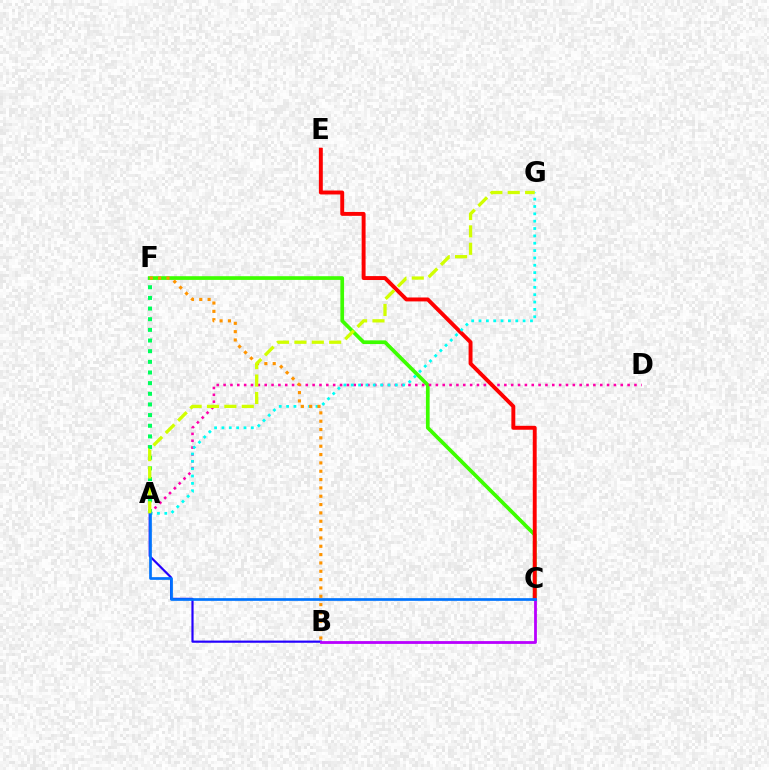{('C', 'F'): [{'color': '#3dff00', 'line_style': 'solid', 'thickness': 2.67}], ('A', 'B'): [{'color': '#2500ff', 'line_style': 'solid', 'thickness': 1.57}], ('A', 'D'): [{'color': '#ff00ac', 'line_style': 'dotted', 'thickness': 1.86}], ('A', 'F'): [{'color': '#00ff5c', 'line_style': 'dotted', 'thickness': 2.89}], ('C', 'E'): [{'color': '#ff0000', 'line_style': 'solid', 'thickness': 2.83}], ('A', 'G'): [{'color': '#00fff6', 'line_style': 'dotted', 'thickness': 2.0}, {'color': '#d1ff00', 'line_style': 'dashed', 'thickness': 2.36}], ('B', 'C'): [{'color': '#b900ff', 'line_style': 'solid', 'thickness': 2.02}], ('A', 'C'): [{'color': '#0074ff', 'line_style': 'solid', 'thickness': 1.94}], ('B', 'F'): [{'color': '#ff9400', 'line_style': 'dotted', 'thickness': 2.27}]}